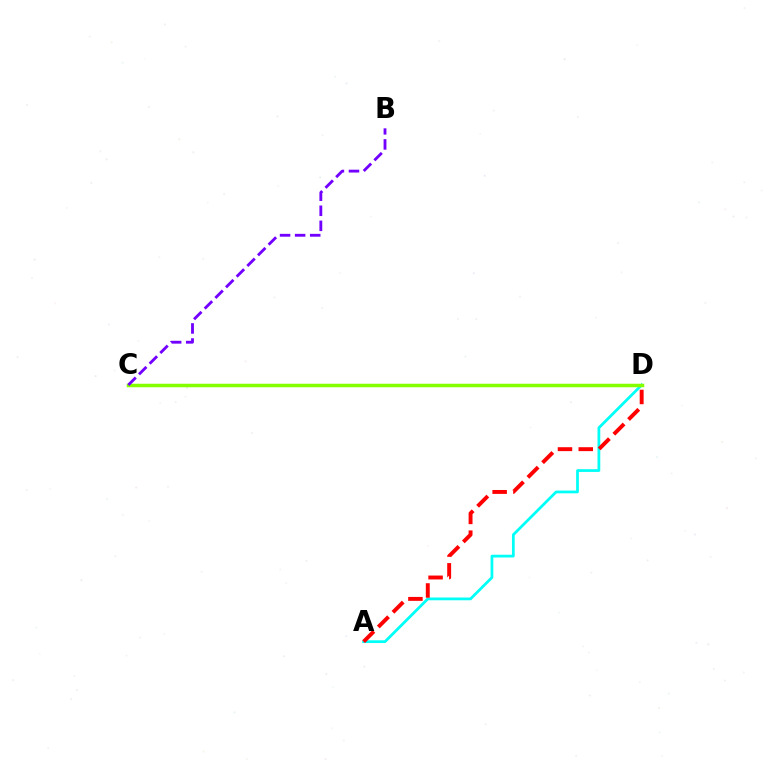{('A', 'D'): [{'color': '#00fff6', 'line_style': 'solid', 'thickness': 1.98}, {'color': '#ff0000', 'line_style': 'dashed', 'thickness': 2.82}], ('C', 'D'): [{'color': '#84ff00', 'line_style': 'solid', 'thickness': 2.52}], ('B', 'C'): [{'color': '#7200ff', 'line_style': 'dashed', 'thickness': 2.05}]}